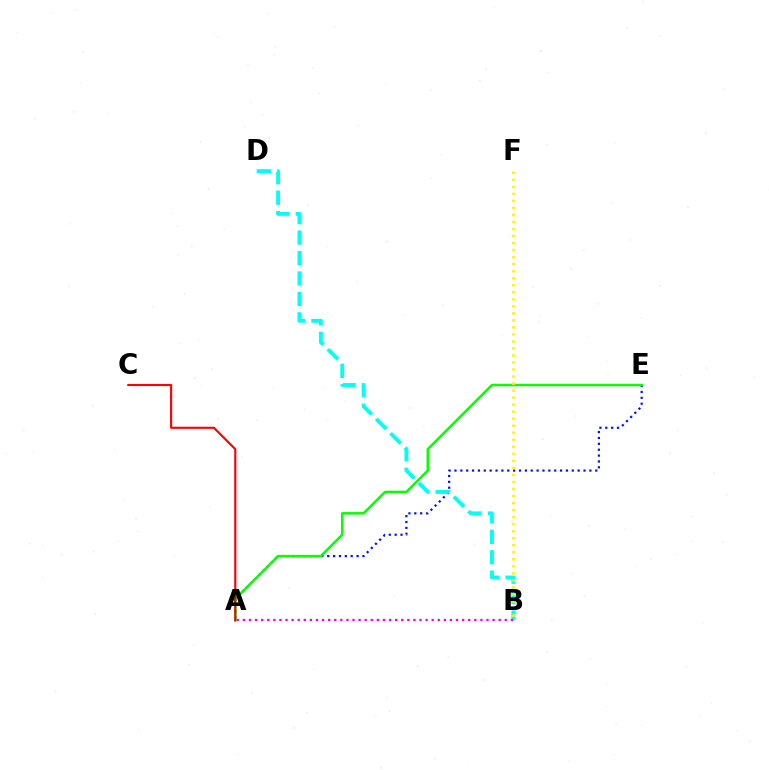{('A', 'E'): [{'color': '#0010ff', 'line_style': 'dotted', 'thickness': 1.59}, {'color': '#08ff00', 'line_style': 'solid', 'thickness': 1.81}], ('B', 'D'): [{'color': '#00fff6', 'line_style': 'dashed', 'thickness': 2.78}], ('A', 'B'): [{'color': '#ee00ff', 'line_style': 'dotted', 'thickness': 1.65}], ('A', 'C'): [{'color': '#ff0000', 'line_style': 'solid', 'thickness': 1.53}], ('B', 'F'): [{'color': '#fcf500', 'line_style': 'dotted', 'thickness': 1.91}]}